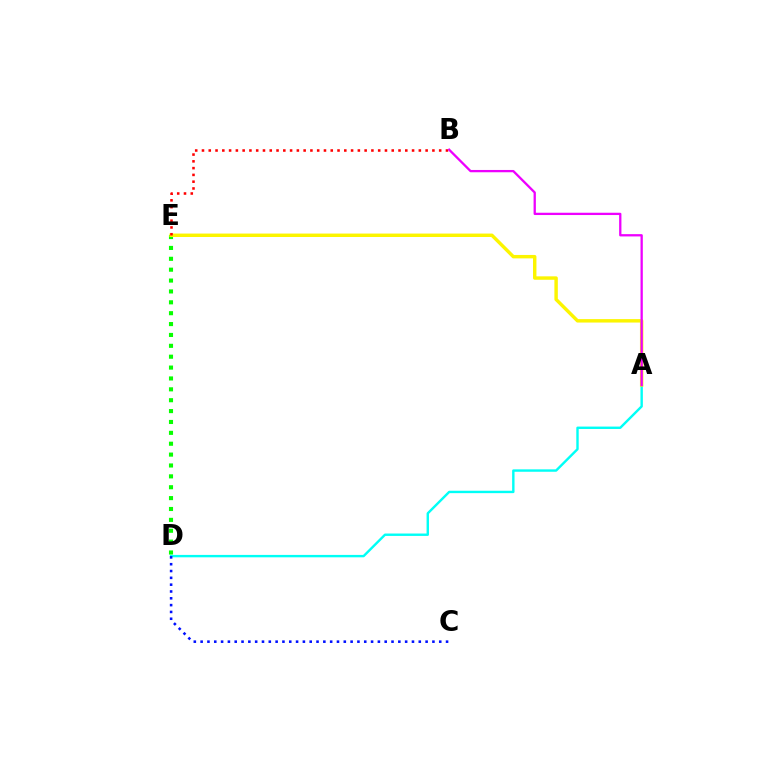{('D', 'E'): [{'color': '#08ff00', 'line_style': 'dotted', 'thickness': 2.96}], ('A', 'D'): [{'color': '#00fff6', 'line_style': 'solid', 'thickness': 1.73}], ('A', 'E'): [{'color': '#fcf500', 'line_style': 'solid', 'thickness': 2.47}], ('B', 'E'): [{'color': '#ff0000', 'line_style': 'dotted', 'thickness': 1.84}], ('C', 'D'): [{'color': '#0010ff', 'line_style': 'dotted', 'thickness': 1.85}], ('A', 'B'): [{'color': '#ee00ff', 'line_style': 'solid', 'thickness': 1.65}]}